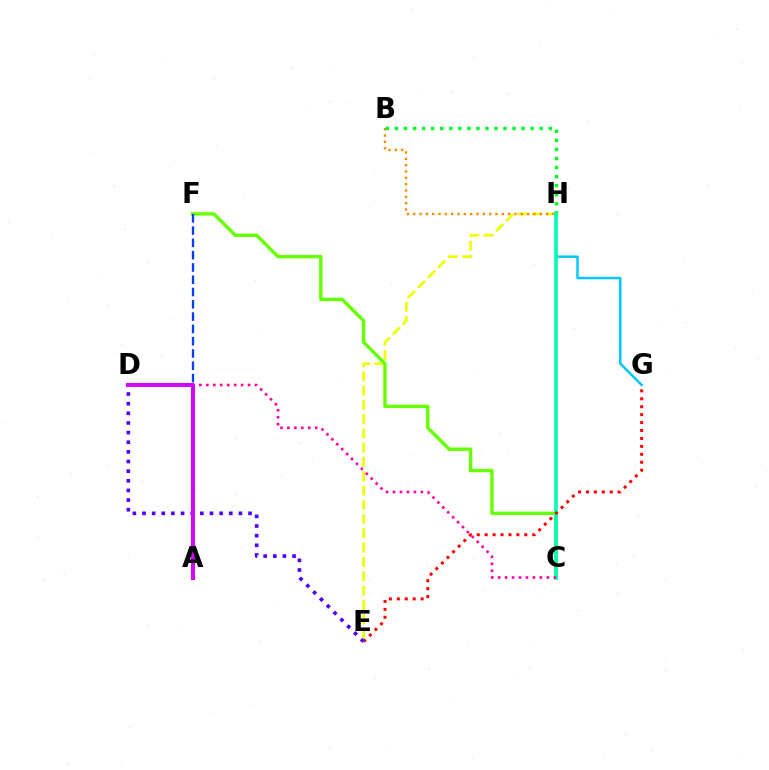{('E', 'H'): [{'color': '#eeff00', 'line_style': 'dashed', 'thickness': 1.94}], ('G', 'H'): [{'color': '#00c7ff', 'line_style': 'solid', 'thickness': 1.78}], ('C', 'F'): [{'color': '#66ff00', 'line_style': 'solid', 'thickness': 2.44}], ('B', 'H'): [{'color': '#ff8800', 'line_style': 'dotted', 'thickness': 1.72}, {'color': '#00ff27', 'line_style': 'dotted', 'thickness': 2.46}], ('C', 'H'): [{'color': '#00ffaf', 'line_style': 'solid', 'thickness': 2.58}], ('E', 'G'): [{'color': '#ff0000', 'line_style': 'dotted', 'thickness': 2.16}], ('C', 'D'): [{'color': '#ff00a0', 'line_style': 'dotted', 'thickness': 1.89}], ('A', 'F'): [{'color': '#003fff', 'line_style': 'dashed', 'thickness': 1.67}], ('D', 'E'): [{'color': '#4f00ff', 'line_style': 'dotted', 'thickness': 2.62}], ('A', 'D'): [{'color': '#d600ff', 'line_style': 'solid', 'thickness': 2.89}]}